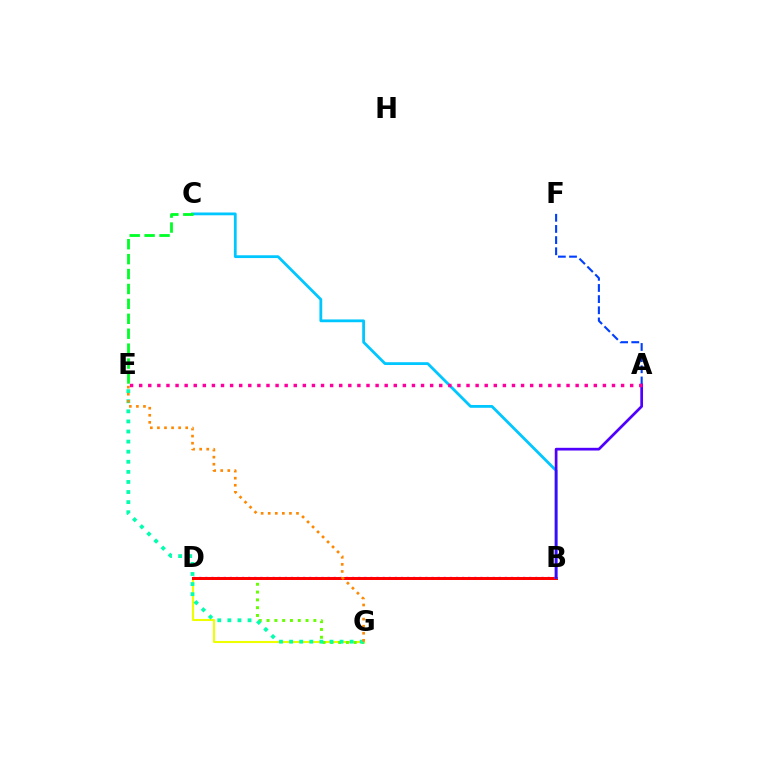{('B', 'D'): [{'color': '#d600ff', 'line_style': 'dotted', 'thickness': 1.66}, {'color': '#ff0000', 'line_style': 'solid', 'thickness': 2.14}], ('D', 'G'): [{'color': '#eeff00', 'line_style': 'solid', 'thickness': 1.5}, {'color': '#66ff00', 'line_style': 'dotted', 'thickness': 2.12}], ('A', 'F'): [{'color': '#003fff', 'line_style': 'dashed', 'thickness': 1.52}], ('B', 'C'): [{'color': '#00c7ff', 'line_style': 'solid', 'thickness': 2.01}], ('E', 'G'): [{'color': '#00ffaf', 'line_style': 'dotted', 'thickness': 2.74}, {'color': '#ff8800', 'line_style': 'dotted', 'thickness': 1.92}], ('A', 'B'): [{'color': '#4f00ff', 'line_style': 'solid', 'thickness': 1.95}], ('C', 'E'): [{'color': '#00ff27', 'line_style': 'dashed', 'thickness': 2.03}], ('A', 'E'): [{'color': '#ff00a0', 'line_style': 'dotted', 'thickness': 2.47}]}